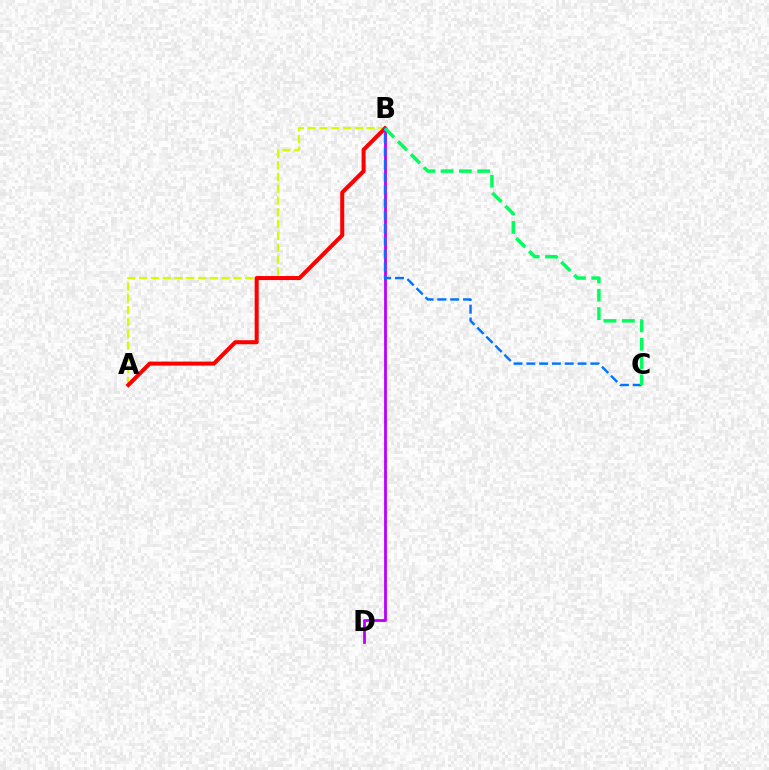{('A', 'B'): [{'color': '#d1ff00', 'line_style': 'dashed', 'thickness': 1.6}, {'color': '#ff0000', 'line_style': 'solid', 'thickness': 2.91}], ('B', 'D'): [{'color': '#b900ff', 'line_style': 'solid', 'thickness': 2.01}], ('B', 'C'): [{'color': '#0074ff', 'line_style': 'dashed', 'thickness': 1.74}, {'color': '#00ff5c', 'line_style': 'dashed', 'thickness': 2.49}]}